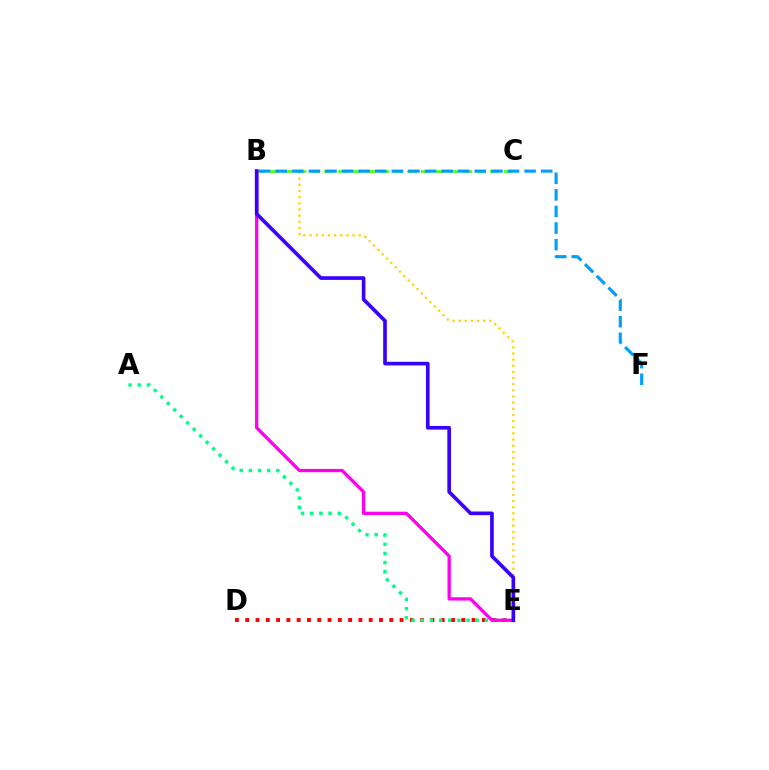{('B', 'E'): [{'color': '#ffd500', 'line_style': 'dotted', 'thickness': 1.67}, {'color': '#ff00ed', 'line_style': 'solid', 'thickness': 2.37}, {'color': '#3700ff', 'line_style': 'solid', 'thickness': 2.63}], ('B', 'C'): [{'color': '#4fff00', 'line_style': 'dashed', 'thickness': 1.88}], ('D', 'E'): [{'color': '#ff0000', 'line_style': 'dotted', 'thickness': 2.8}], ('A', 'E'): [{'color': '#00ff86', 'line_style': 'dotted', 'thickness': 2.49}], ('B', 'F'): [{'color': '#009eff', 'line_style': 'dashed', 'thickness': 2.25}]}